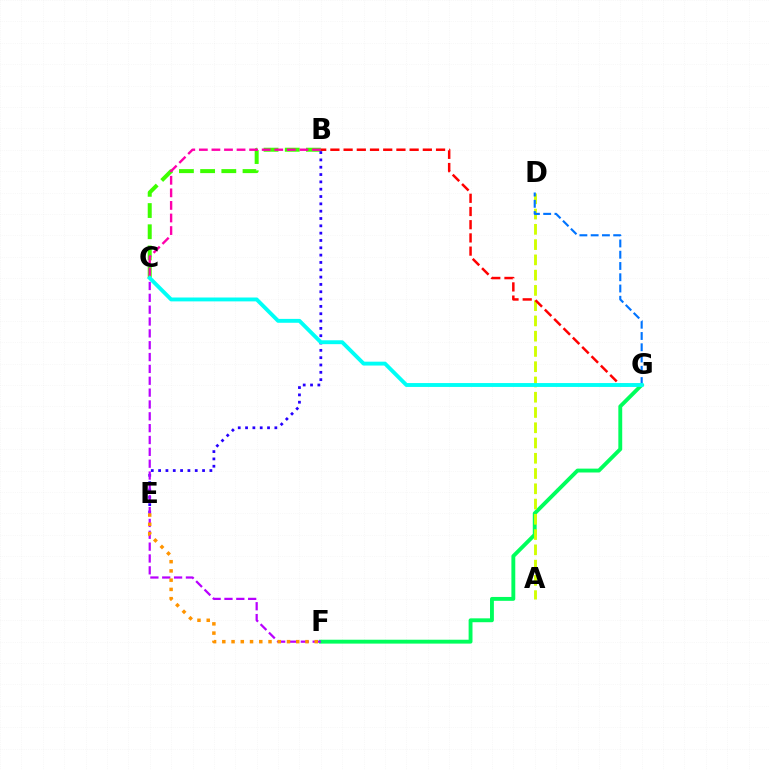{('F', 'G'): [{'color': '#00ff5c', 'line_style': 'solid', 'thickness': 2.79}], ('B', 'C'): [{'color': '#3dff00', 'line_style': 'dashed', 'thickness': 2.88}, {'color': '#ff00ac', 'line_style': 'dashed', 'thickness': 1.71}], ('B', 'E'): [{'color': '#2500ff', 'line_style': 'dotted', 'thickness': 1.99}], ('C', 'F'): [{'color': '#b900ff', 'line_style': 'dashed', 'thickness': 1.61}], ('A', 'D'): [{'color': '#d1ff00', 'line_style': 'dashed', 'thickness': 2.07}], ('D', 'G'): [{'color': '#0074ff', 'line_style': 'dashed', 'thickness': 1.53}], ('B', 'G'): [{'color': '#ff0000', 'line_style': 'dashed', 'thickness': 1.79}], ('E', 'F'): [{'color': '#ff9400', 'line_style': 'dotted', 'thickness': 2.51}], ('C', 'G'): [{'color': '#00fff6', 'line_style': 'solid', 'thickness': 2.79}]}